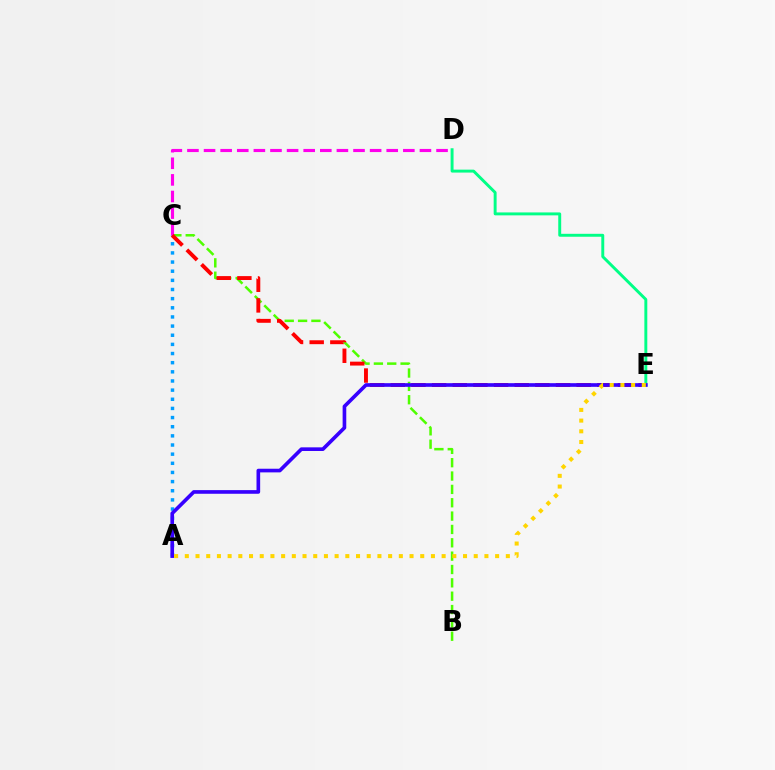{('A', 'C'): [{'color': '#009eff', 'line_style': 'dotted', 'thickness': 2.49}], ('B', 'C'): [{'color': '#4fff00', 'line_style': 'dashed', 'thickness': 1.81}], ('D', 'E'): [{'color': '#00ff86', 'line_style': 'solid', 'thickness': 2.11}], ('C', 'D'): [{'color': '#ff00ed', 'line_style': 'dashed', 'thickness': 2.26}], ('C', 'E'): [{'color': '#ff0000', 'line_style': 'dashed', 'thickness': 2.81}], ('A', 'E'): [{'color': '#3700ff', 'line_style': 'solid', 'thickness': 2.63}, {'color': '#ffd500', 'line_style': 'dotted', 'thickness': 2.91}]}